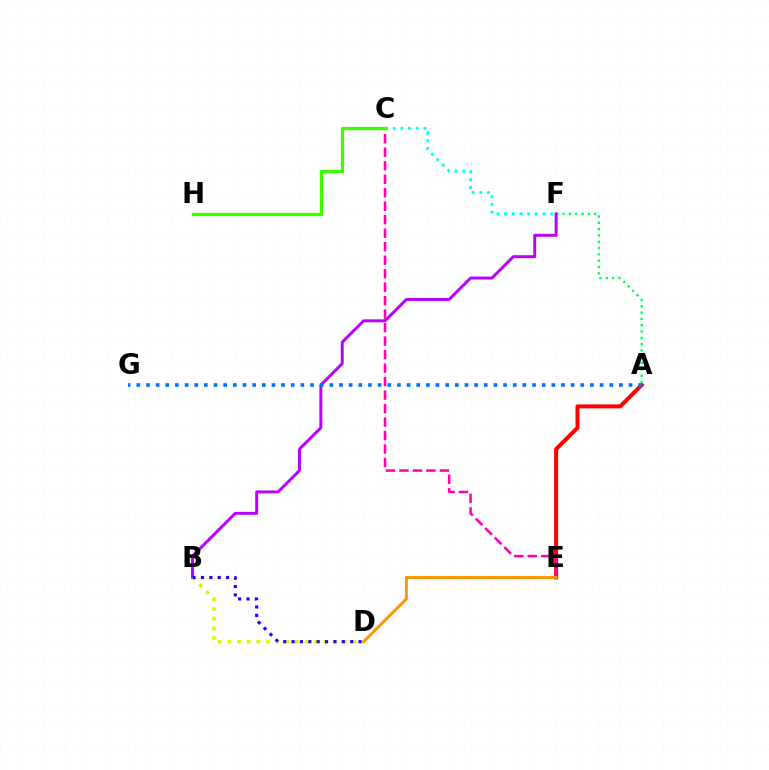{('A', 'E'): [{'color': '#ff0000', 'line_style': 'solid', 'thickness': 2.88}], ('A', 'F'): [{'color': '#00ff5c', 'line_style': 'dotted', 'thickness': 1.72}], ('C', 'E'): [{'color': '#ff00ac', 'line_style': 'dashed', 'thickness': 1.83}], ('B', 'F'): [{'color': '#b900ff', 'line_style': 'solid', 'thickness': 2.13}], ('C', 'F'): [{'color': '#00fff6', 'line_style': 'dotted', 'thickness': 2.09}], ('B', 'D'): [{'color': '#d1ff00', 'line_style': 'dotted', 'thickness': 2.62}, {'color': '#2500ff', 'line_style': 'dotted', 'thickness': 2.27}], ('A', 'G'): [{'color': '#0074ff', 'line_style': 'dotted', 'thickness': 2.62}], ('C', 'H'): [{'color': '#3dff00', 'line_style': 'solid', 'thickness': 2.38}], ('D', 'E'): [{'color': '#ff9400', 'line_style': 'solid', 'thickness': 2.1}]}